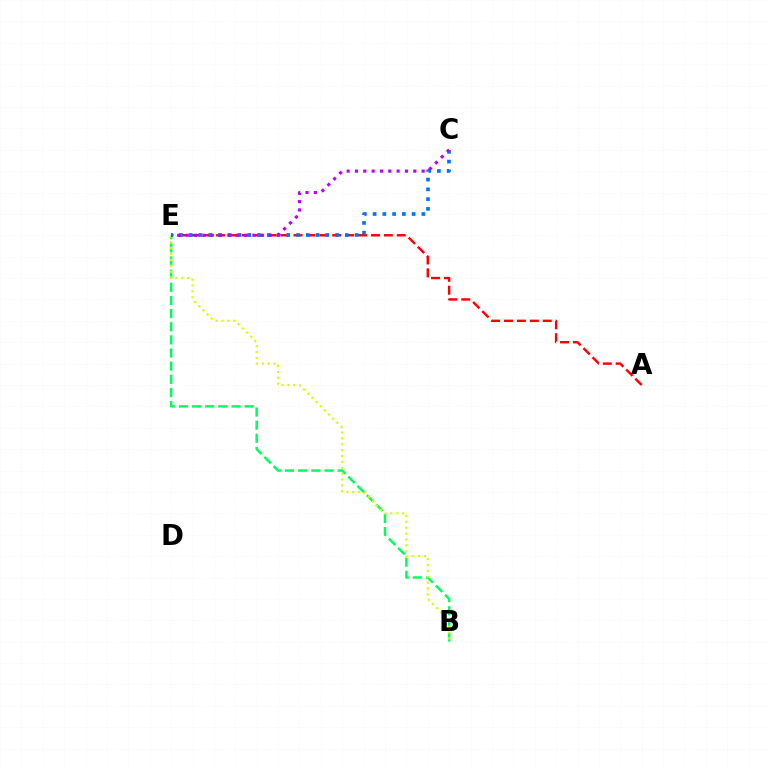{('B', 'E'): [{'color': '#00ff5c', 'line_style': 'dashed', 'thickness': 1.79}, {'color': '#d1ff00', 'line_style': 'dotted', 'thickness': 1.6}], ('A', 'E'): [{'color': '#ff0000', 'line_style': 'dashed', 'thickness': 1.75}], ('C', 'E'): [{'color': '#0074ff', 'line_style': 'dotted', 'thickness': 2.65}, {'color': '#b900ff', 'line_style': 'dotted', 'thickness': 2.26}]}